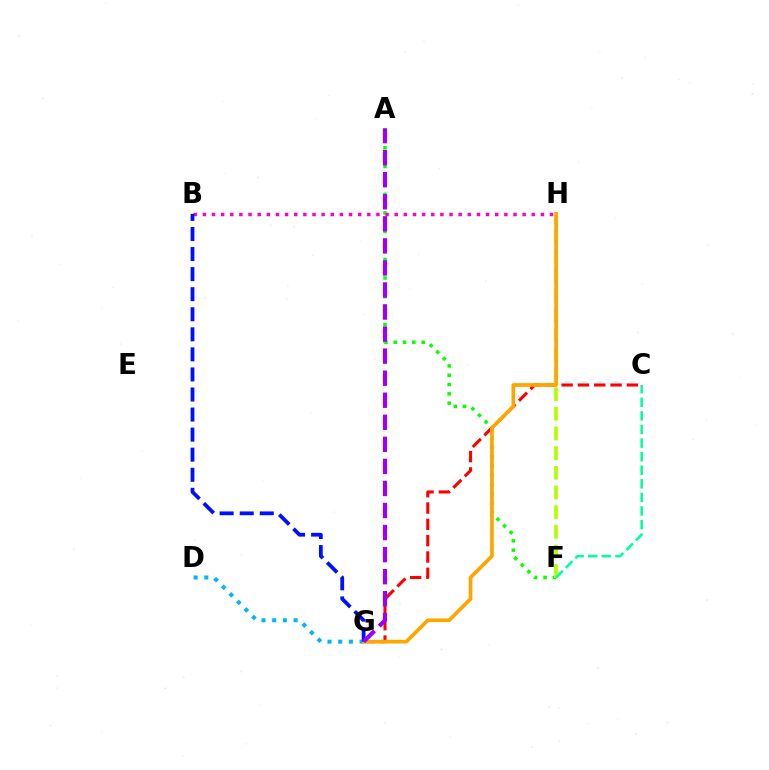{('A', 'F'): [{'color': '#08ff00', 'line_style': 'dotted', 'thickness': 2.53}], ('F', 'H'): [{'color': '#b3ff00', 'line_style': 'dashed', 'thickness': 2.67}], ('D', 'G'): [{'color': '#00b5ff', 'line_style': 'dotted', 'thickness': 2.91}], ('C', 'G'): [{'color': '#ff0000', 'line_style': 'dashed', 'thickness': 2.22}], ('B', 'H'): [{'color': '#ff00bd', 'line_style': 'dotted', 'thickness': 2.48}], ('G', 'H'): [{'color': '#ffa500', 'line_style': 'solid', 'thickness': 2.67}], ('B', 'G'): [{'color': '#0010ff', 'line_style': 'dashed', 'thickness': 2.73}], ('A', 'G'): [{'color': '#9b00ff', 'line_style': 'dashed', 'thickness': 3.0}], ('C', 'F'): [{'color': '#00ff9d', 'line_style': 'dashed', 'thickness': 1.85}]}